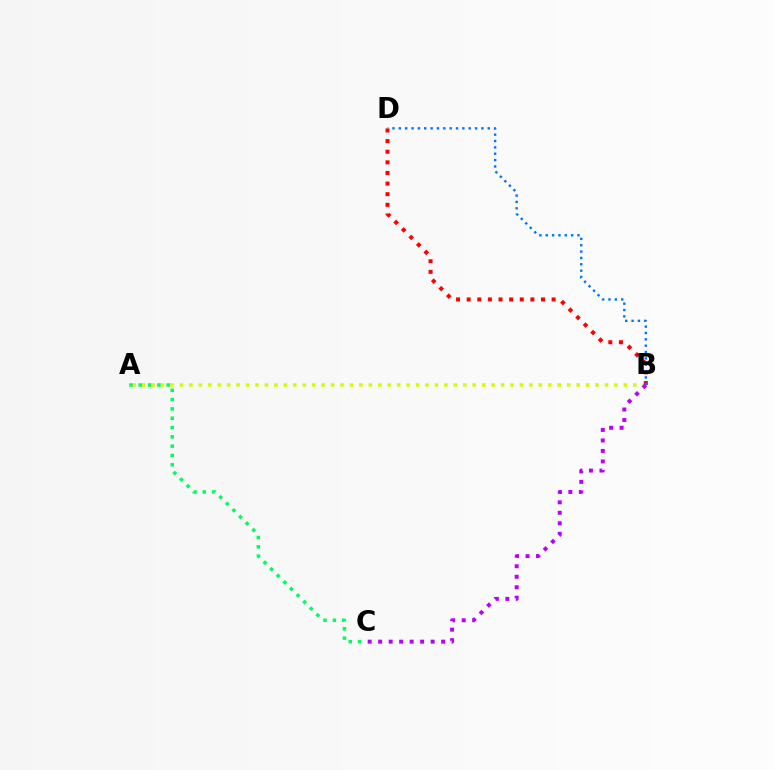{('A', 'B'): [{'color': '#d1ff00', 'line_style': 'dotted', 'thickness': 2.57}], ('B', 'D'): [{'color': '#ff0000', 'line_style': 'dotted', 'thickness': 2.89}, {'color': '#0074ff', 'line_style': 'dotted', 'thickness': 1.73}], ('B', 'C'): [{'color': '#b900ff', 'line_style': 'dotted', 'thickness': 2.85}], ('A', 'C'): [{'color': '#00ff5c', 'line_style': 'dotted', 'thickness': 2.53}]}